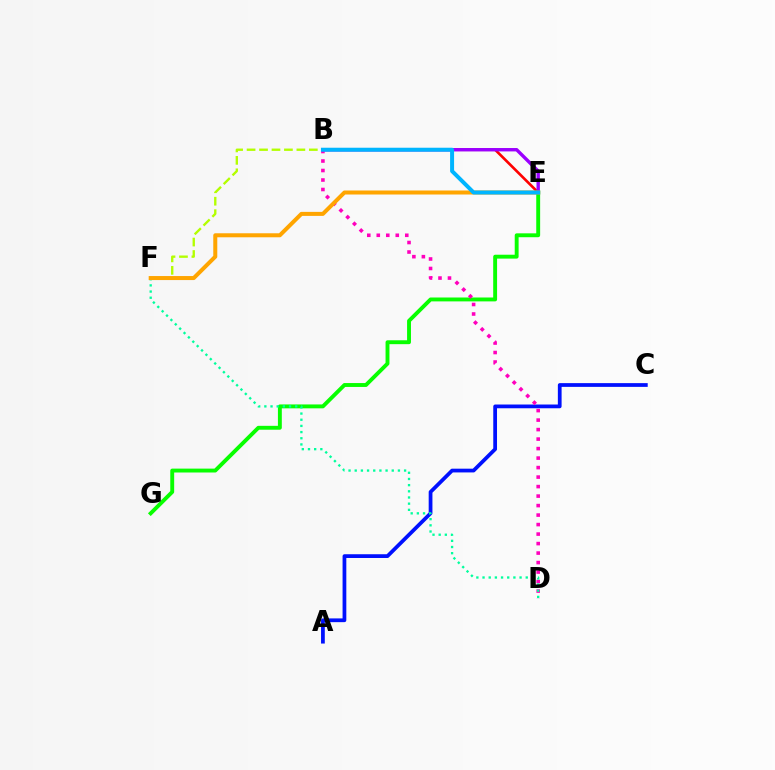{('B', 'E'): [{'color': '#ff0000', 'line_style': 'solid', 'thickness': 1.9}, {'color': '#9b00ff', 'line_style': 'solid', 'thickness': 2.44}, {'color': '#00b5ff', 'line_style': 'solid', 'thickness': 2.86}], ('A', 'C'): [{'color': '#0010ff', 'line_style': 'solid', 'thickness': 2.7}], ('E', 'G'): [{'color': '#08ff00', 'line_style': 'solid', 'thickness': 2.8}], ('B', 'D'): [{'color': '#ff00bd', 'line_style': 'dotted', 'thickness': 2.58}], ('B', 'F'): [{'color': '#b3ff00', 'line_style': 'dashed', 'thickness': 1.69}], ('D', 'F'): [{'color': '#00ff9d', 'line_style': 'dotted', 'thickness': 1.68}], ('E', 'F'): [{'color': '#ffa500', 'line_style': 'solid', 'thickness': 2.89}]}